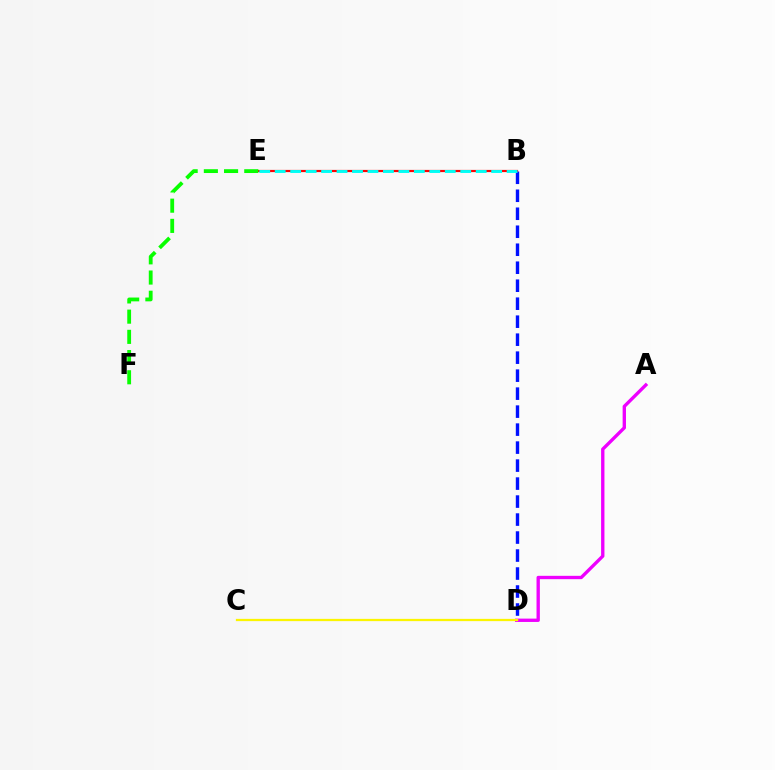{('A', 'D'): [{'color': '#ee00ff', 'line_style': 'solid', 'thickness': 2.41}], ('B', 'D'): [{'color': '#0010ff', 'line_style': 'dashed', 'thickness': 2.44}], ('C', 'D'): [{'color': '#fcf500', 'line_style': 'solid', 'thickness': 1.63}], ('B', 'E'): [{'color': '#ff0000', 'line_style': 'solid', 'thickness': 1.59}, {'color': '#00fff6', 'line_style': 'dashed', 'thickness': 2.1}], ('E', 'F'): [{'color': '#08ff00', 'line_style': 'dashed', 'thickness': 2.75}]}